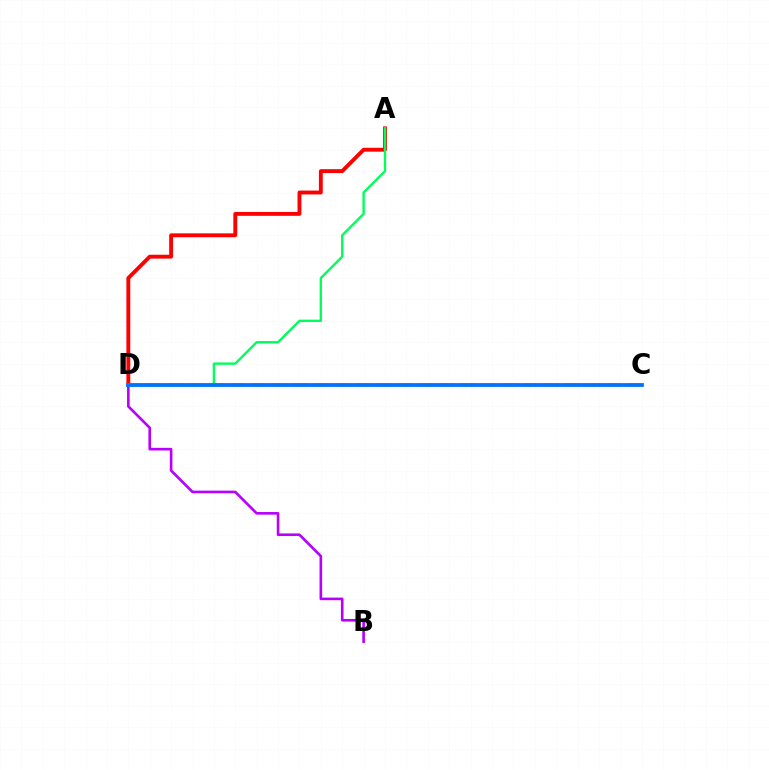{('A', 'D'): [{'color': '#ff0000', 'line_style': 'solid', 'thickness': 2.78}, {'color': '#00ff5c', 'line_style': 'solid', 'thickness': 1.72}], ('C', 'D'): [{'color': '#d1ff00', 'line_style': 'dashed', 'thickness': 2.84}, {'color': '#0074ff', 'line_style': 'solid', 'thickness': 2.72}], ('B', 'D'): [{'color': '#b900ff', 'line_style': 'solid', 'thickness': 1.89}]}